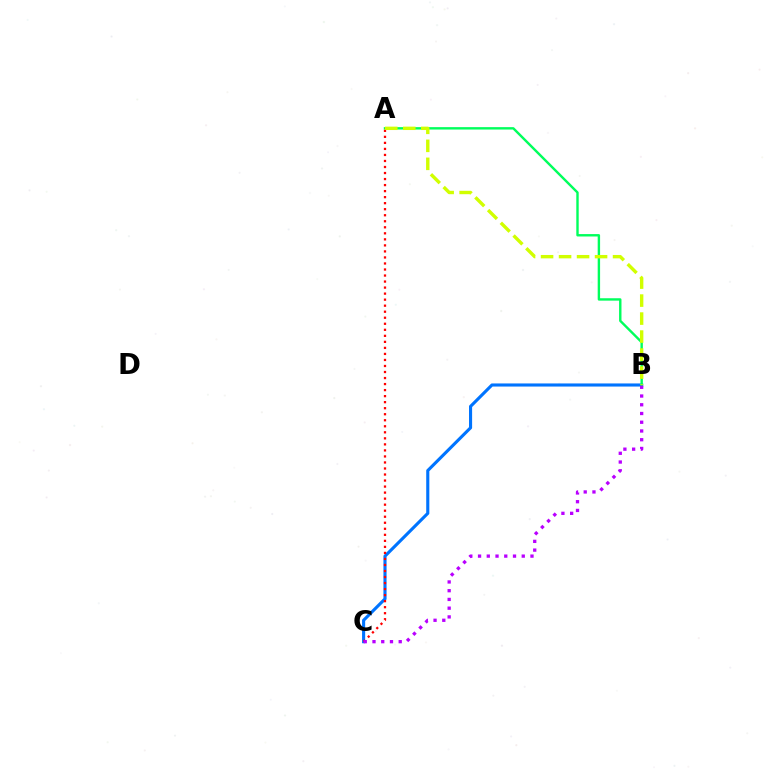{('B', 'C'): [{'color': '#0074ff', 'line_style': 'solid', 'thickness': 2.24}, {'color': '#b900ff', 'line_style': 'dotted', 'thickness': 2.37}], ('A', 'B'): [{'color': '#00ff5c', 'line_style': 'solid', 'thickness': 1.73}, {'color': '#d1ff00', 'line_style': 'dashed', 'thickness': 2.45}], ('A', 'C'): [{'color': '#ff0000', 'line_style': 'dotted', 'thickness': 1.64}]}